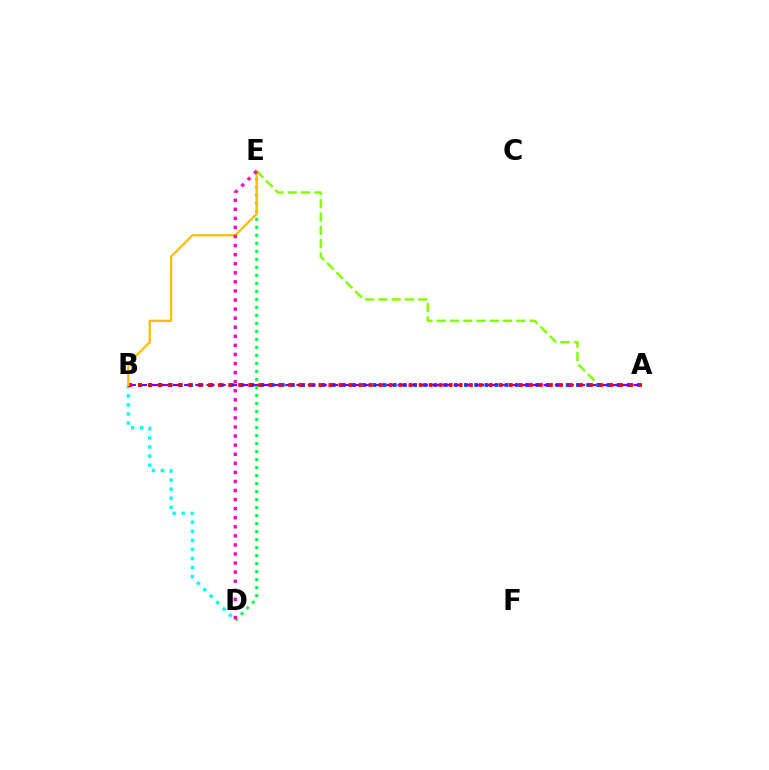{('A', 'E'): [{'color': '#84ff00', 'line_style': 'dashed', 'thickness': 1.8}], ('A', 'B'): [{'color': '#004bff', 'line_style': 'dotted', 'thickness': 2.77}, {'color': '#7200ff', 'line_style': 'dashed', 'thickness': 1.53}, {'color': '#ff0000', 'line_style': 'dotted', 'thickness': 2.72}], ('B', 'D'): [{'color': '#00fff6', 'line_style': 'dotted', 'thickness': 2.47}], ('D', 'E'): [{'color': '#00ff39', 'line_style': 'dotted', 'thickness': 2.18}, {'color': '#ff00cf', 'line_style': 'dotted', 'thickness': 2.46}], ('B', 'E'): [{'color': '#ffbd00', 'line_style': 'solid', 'thickness': 1.66}]}